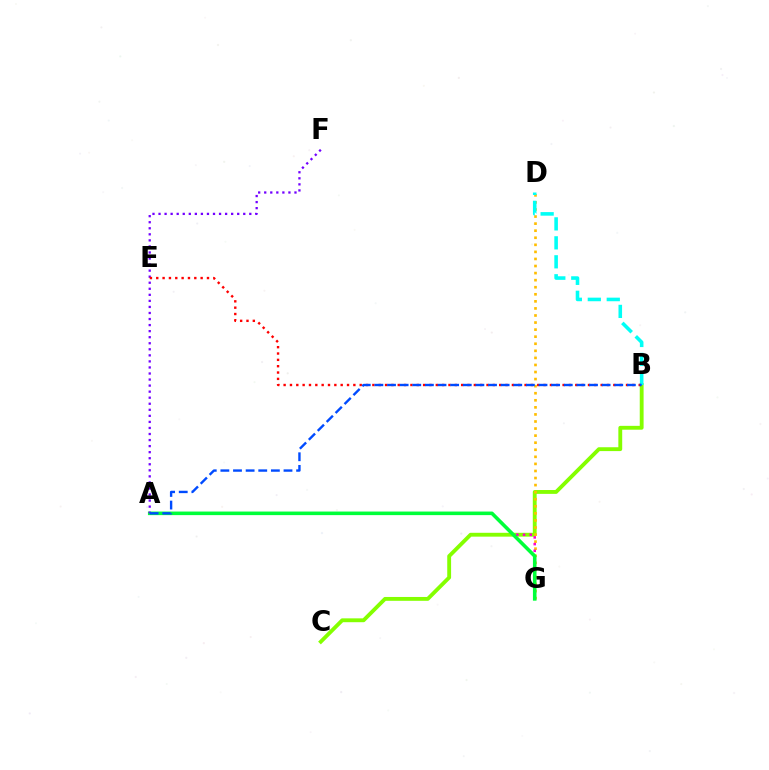{('B', 'C'): [{'color': '#84ff00', 'line_style': 'solid', 'thickness': 2.77}], ('D', 'G'): [{'color': '#ffbd00', 'line_style': 'dotted', 'thickness': 1.92}], ('B', 'D'): [{'color': '#00fff6', 'line_style': 'dashed', 'thickness': 2.58}], ('A', 'G'): [{'color': '#ff00cf', 'line_style': 'dotted', 'thickness': 1.82}, {'color': '#00ff39', 'line_style': 'solid', 'thickness': 2.57}], ('A', 'F'): [{'color': '#7200ff', 'line_style': 'dotted', 'thickness': 1.64}], ('B', 'E'): [{'color': '#ff0000', 'line_style': 'dotted', 'thickness': 1.72}], ('A', 'B'): [{'color': '#004bff', 'line_style': 'dashed', 'thickness': 1.71}]}